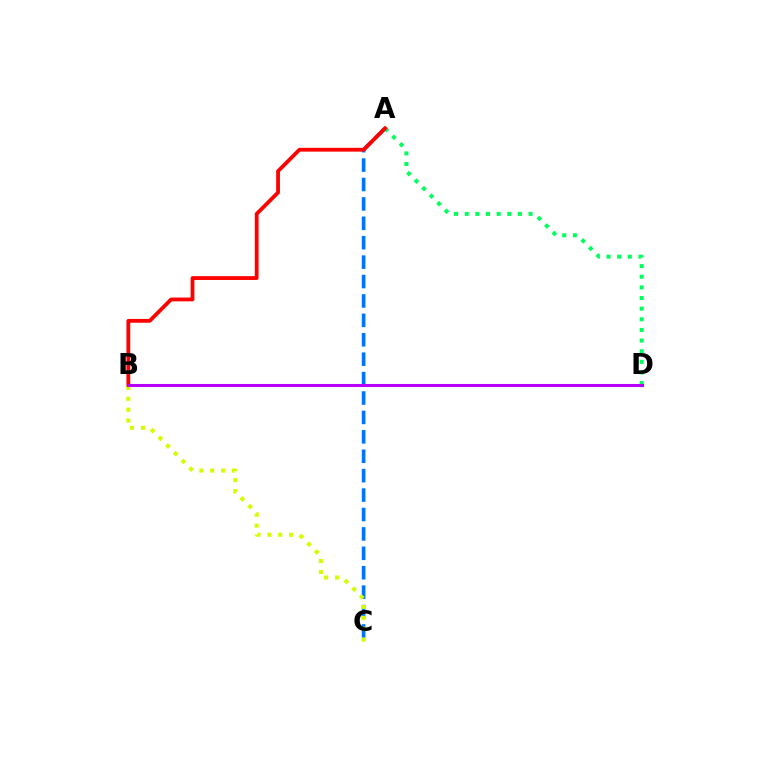{('A', 'C'): [{'color': '#0074ff', 'line_style': 'dashed', 'thickness': 2.64}], ('A', 'D'): [{'color': '#00ff5c', 'line_style': 'dotted', 'thickness': 2.89}], ('A', 'B'): [{'color': '#ff0000', 'line_style': 'solid', 'thickness': 2.74}], ('B', 'C'): [{'color': '#d1ff00', 'line_style': 'dotted', 'thickness': 2.96}], ('B', 'D'): [{'color': '#b900ff', 'line_style': 'solid', 'thickness': 2.2}]}